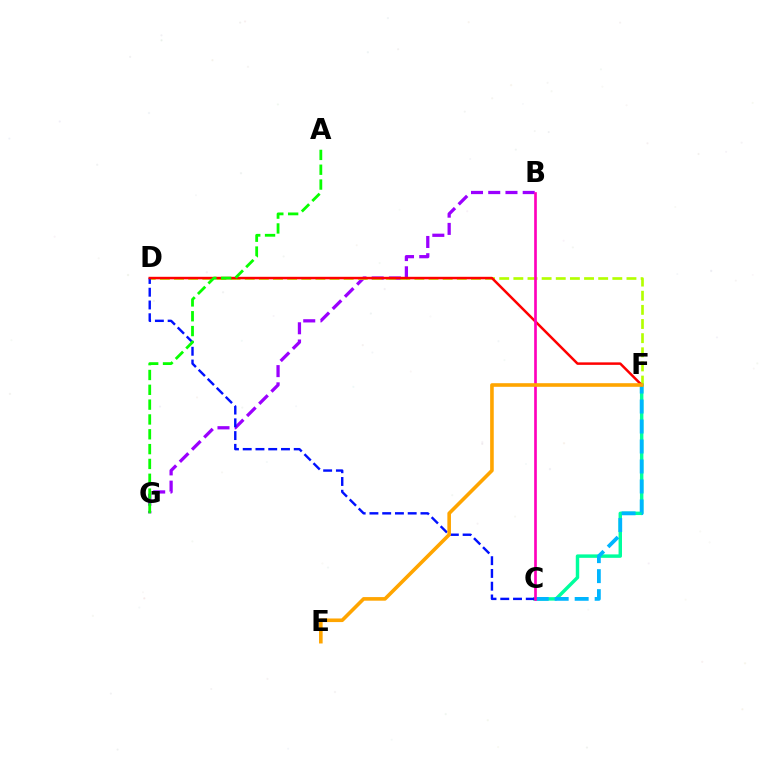{('B', 'G'): [{'color': '#9b00ff', 'line_style': 'dashed', 'thickness': 2.34}], ('D', 'F'): [{'color': '#b3ff00', 'line_style': 'dashed', 'thickness': 1.92}, {'color': '#ff0000', 'line_style': 'solid', 'thickness': 1.8}], ('C', 'F'): [{'color': '#00ff9d', 'line_style': 'solid', 'thickness': 2.48}, {'color': '#00b5ff', 'line_style': 'dashed', 'thickness': 2.72}], ('C', 'D'): [{'color': '#0010ff', 'line_style': 'dashed', 'thickness': 1.73}], ('B', 'C'): [{'color': '#ff00bd', 'line_style': 'solid', 'thickness': 1.93}], ('A', 'G'): [{'color': '#08ff00', 'line_style': 'dashed', 'thickness': 2.01}], ('E', 'F'): [{'color': '#ffa500', 'line_style': 'solid', 'thickness': 2.6}]}